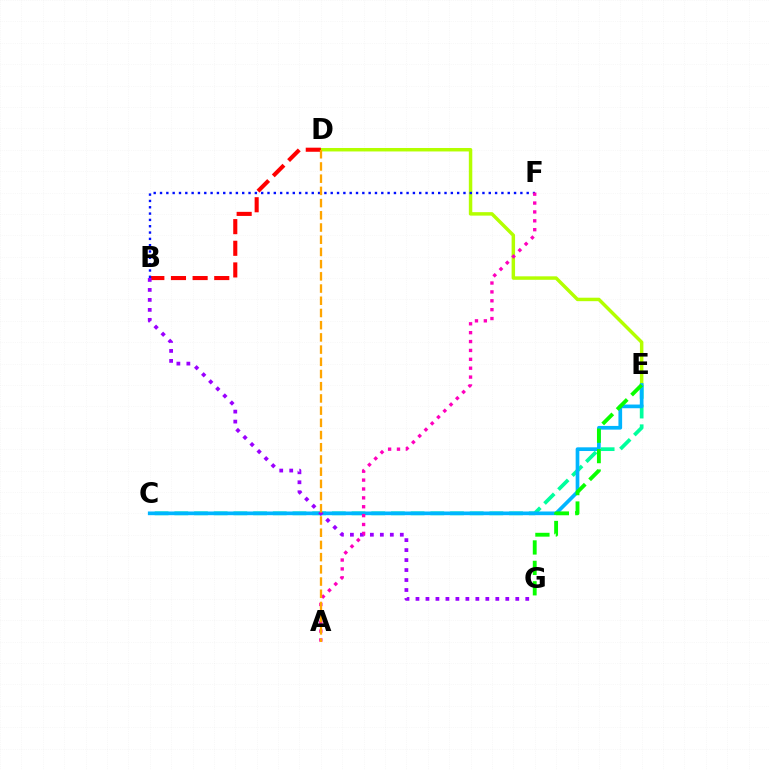{('D', 'E'): [{'color': '#b3ff00', 'line_style': 'solid', 'thickness': 2.49}], ('C', 'E'): [{'color': '#00ff9d', 'line_style': 'dashed', 'thickness': 2.68}, {'color': '#00b5ff', 'line_style': 'solid', 'thickness': 2.66}], ('B', 'D'): [{'color': '#ff0000', 'line_style': 'dashed', 'thickness': 2.94}], ('E', 'G'): [{'color': '#08ff00', 'line_style': 'dashed', 'thickness': 2.77}], ('B', 'F'): [{'color': '#0010ff', 'line_style': 'dotted', 'thickness': 1.72}], ('B', 'G'): [{'color': '#9b00ff', 'line_style': 'dotted', 'thickness': 2.71}], ('A', 'F'): [{'color': '#ff00bd', 'line_style': 'dotted', 'thickness': 2.41}], ('A', 'D'): [{'color': '#ffa500', 'line_style': 'dashed', 'thickness': 1.66}]}